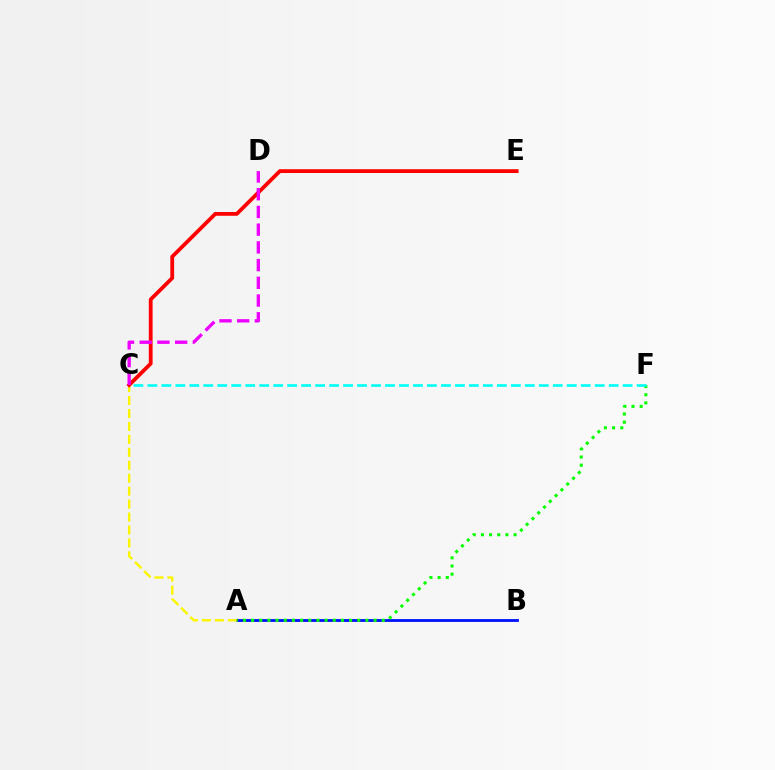{('A', 'B'): [{'color': '#0010ff', 'line_style': 'solid', 'thickness': 2.02}], ('A', 'C'): [{'color': '#fcf500', 'line_style': 'dashed', 'thickness': 1.76}], ('C', 'E'): [{'color': '#ff0000', 'line_style': 'solid', 'thickness': 2.73}], ('A', 'F'): [{'color': '#08ff00', 'line_style': 'dotted', 'thickness': 2.22}], ('C', 'F'): [{'color': '#00fff6', 'line_style': 'dashed', 'thickness': 1.9}], ('C', 'D'): [{'color': '#ee00ff', 'line_style': 'dashed', 'thickness': 2.41}]}